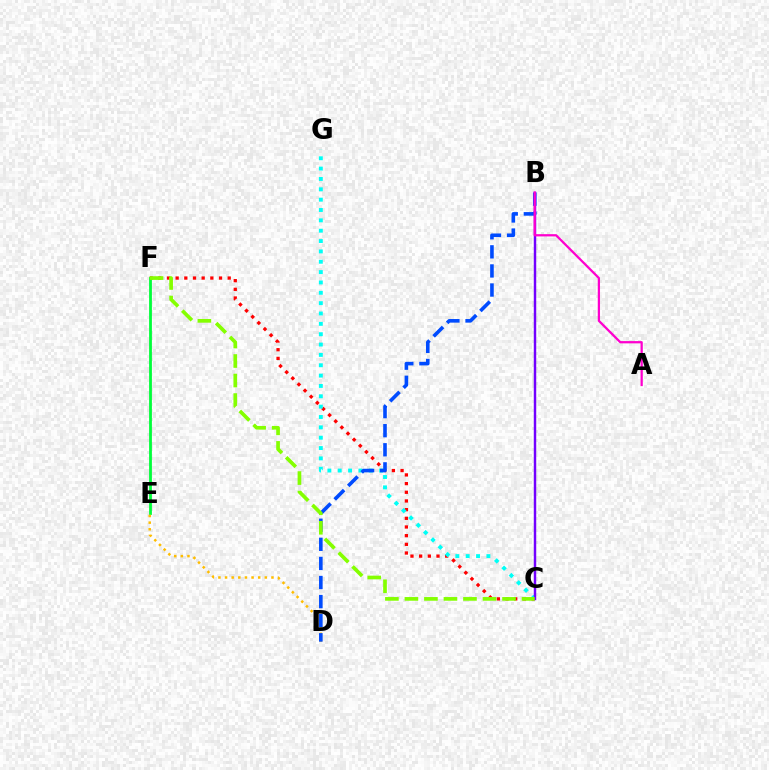{('C', 'F'): [{'color': '#ff0000', 'line_style': 'dotted', 'thickness': 2.36}, {'color': '#84ff00', 'line_style': 'dashed', 'thickness': 2.65}], ('C', 'G'): [{'color': '#00fff6', 'line_style': 'dotted', 'thickness': 2.81}], ('E', 'F'): [{'color': '#00ff39', 'line_style': 'solid', 'thickness': 2.01}], ('D', 'E'): [{'color': '#ffbd00', 'line_style': 'dotted', 'thickness': 1.8}], ('B', 'D'): [{'color': '#004bff', 'line_style': 'dashed', 'thickness': 2.59}], ('B', 'C'): [{'color': '#7200ff', 'line_style': 'solid', 'thickness': 1.76}], ('A', 'B'): [{'color': '#ff00cf', 'line_style': 'solid', 'thickness': 1.62}]}